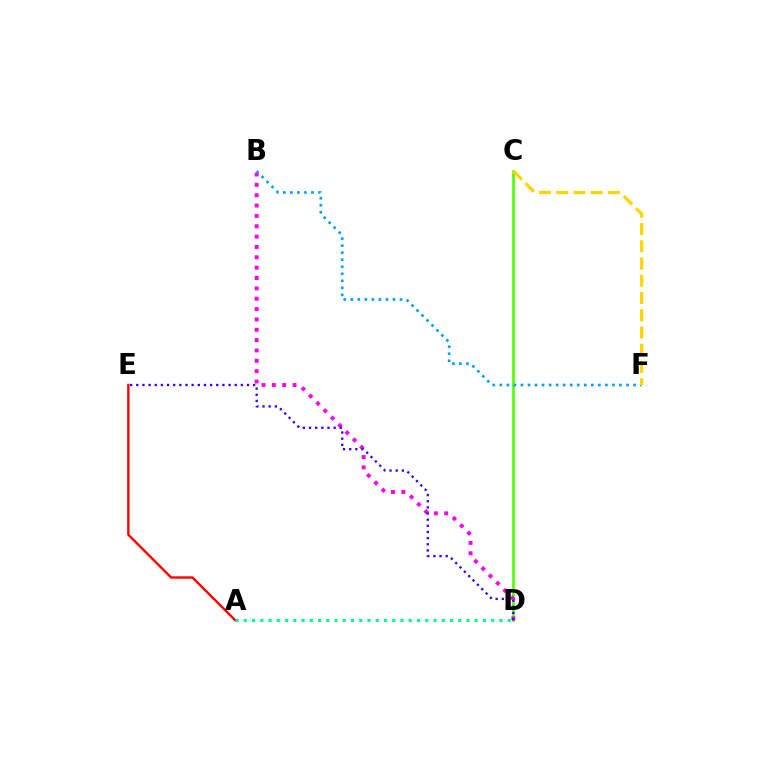{('C', 'D'): [{'color': '#4fff00', 'line_style': 'solid', 'thickness': 1.9}], ('B', 'D'): [{'color': '#ff00ed', 'line_style': 'dotted', 'thickness': 2.81}], ('A', 'E'): [{'color': '#ff0000', 'line_style': 'solid', 'thickness': 1.71}], ('D', 'E'): [{'color': '#3700ff', 'line_style': 'dotted', 'thickness': 1.67}], ('B', 'F'): [{'color': '#009eff', 'line_style': 'dotted', 'thickness': 1.91}], ('A', 'D'): [{'color': '#00ff86', 'line_style': 'dotted', 'thickness': 2.24}], ('C', 'F'): [{'color': '#ffd500', 'line_style': 'dashed', 'thickness': 2.34}]}